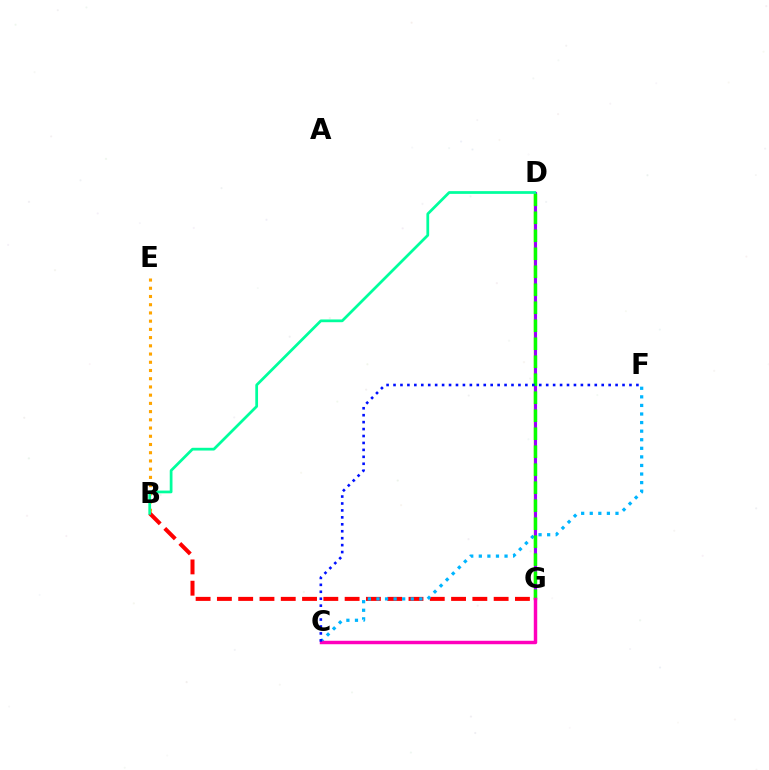{('D', 'G'): [{'color': '#b3ff00', 'line_style': 'solid', 'thickness': 1.73}, {'color': '#9b00ff', 'line_style': 'solid', 'thickness': 2.22}, {'color': '#08ff00', 'line_style': 'dashed', 'thickness': 2.44}], ('B', 'G'): [{'color': '#ff0000', 'line_style': 'dashed', 'thickness': 2.89}], ('C', 'F'): [{'color': '#00b5ff', 'line_style': 'dotted', 'thickness': 2.33}, {'color': '#0010ff', 'line_style': 'dotted', 'thickness': 1.89}], ('C', 'G'): [{'color': '#ff00bd', 'line_style': 'solid', 'thickness': 2.48}], ('B', 'E'): [{'color': '#ffa500', 'line_style': 'dotted', 'thickness': 2.23}], ('B', 'D'): [{'color': '#00ff9d', 'line_style': 'solid', 'thickness': 1.98}]}